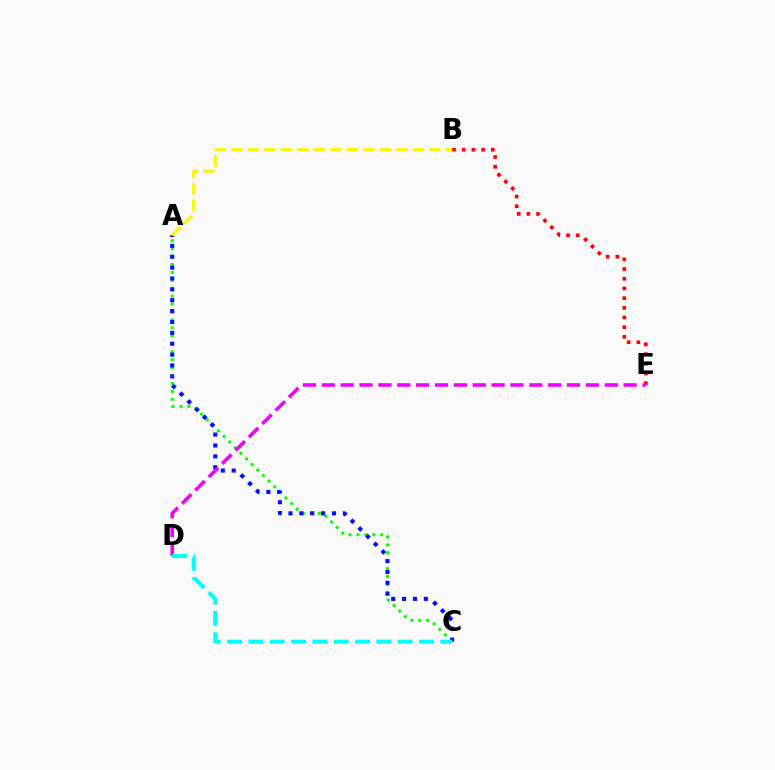{('A', 'C'): [{'color': '#08ff00', 'line_style': 'dotted', 'thickness': 2.15}, {'color': '#0010ff', 'line_style': 'dotted', 'thickness': 2.96}], ('B', 'E'): [{'color': '#ff0000', 'line_style': 'dotted', 'thickness': 2.63}], ('D', 'E'): [{'color': '#ee00ff', 'line_style': 'dashed', 'thickness': 2.56}], ('A', 'B'): [{'color': '#fcf500', 'line_style': 'dashed', 'thickness': 2.24}], ('C', 'D'): [{'color': '#00fff6', 'line_style': 'dashed', 'thickness': 2.9}]}